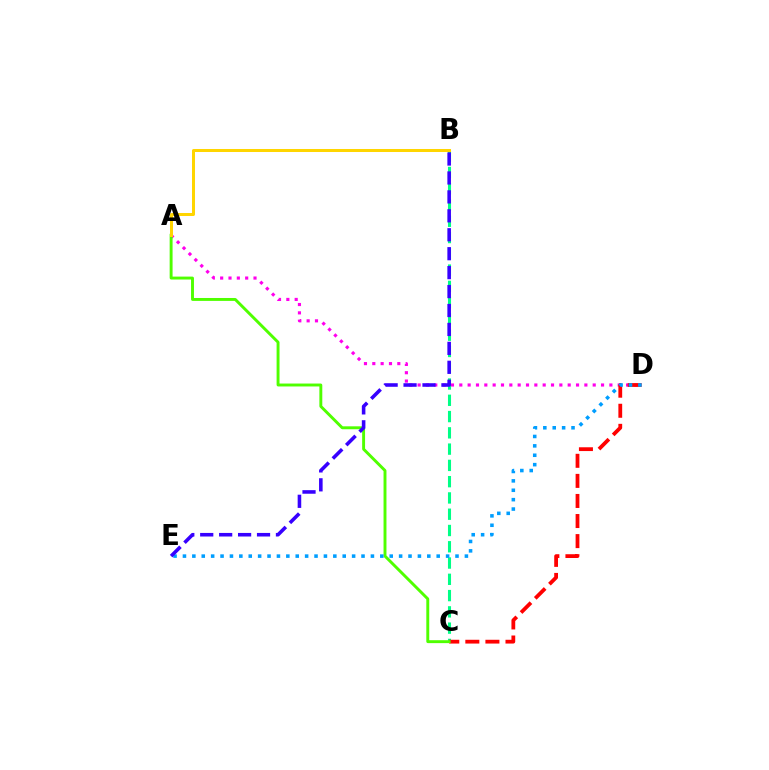{('A', 'D'): [{'color': '#ff00ed', 'line_style': 'dotted', 'thickness': 2.27}], ('B', 'C'): [{'color': '#00ff86', 'line_style': 'dashed', 'thickness': 2.21}], ('C', 'D'): [{'color': '#ff0000', 'line_style': 'dashed', 'thickness': 2.73}], ('A', 'C'): [{'color': '#4fff00', 'line_style': 'solid', 'thickness': 2.1}], ('D', 'E'): [{'color': '#009eff', 'line_style': 'dotted', 'thickness': 2.55}], ('A', 'B'): [{'color': '#ffd500', 'line_style': 'solid', 'thickness': 2.17}], ('B', 'E'): [{'color': '#3700ff', 'line_style': 'dashed', 'thickness': 2.57}]}